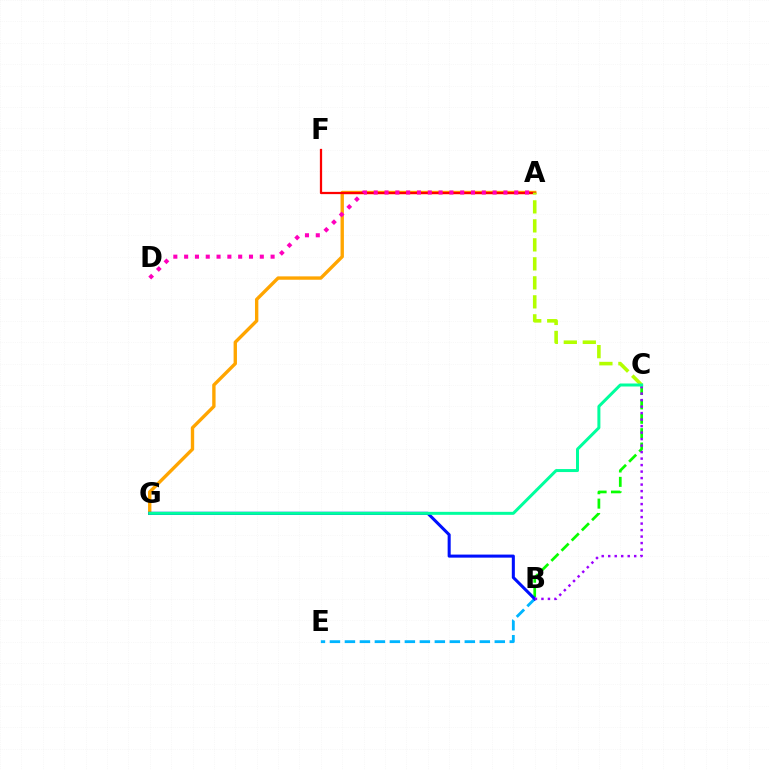{('A', 'G'): [{'color': '#ffa500', 'line_style': 'solid', 'thickness': 2.43}], ('B', 'C'): [{'color': '#08ff00', 'line_style': 'dashed', 'thickness': 1.95}, {'color': '#9b00ff', 'line_style': 'dotted', 'thickness': 1.77}], ('B', 'E'): [{'color': '#00b5ff', 'line_style': 'dashed', 'thickness': 2.04}], ('A', 'F'): [{'color': '#ff0000', 'line_style': 'solid', 'thickness': 1.62}], ('A', 'D'): [{'color': '#ff00bd', 'line_style': 'dotted', 'thickness': 2.94}], ('B', 'G'): [{'color': '#0010ff', 'line_style': 'solid', 'thickness': 2.19}], ('A', 'C'): [{'color': '#b3ff00', 'line_style': 'dashed', 'thickness': 2.58}], ('C', 'G'): [{'color': '#00ff9d', 'line_style': 'solid', 'thickness': 2.16}]}